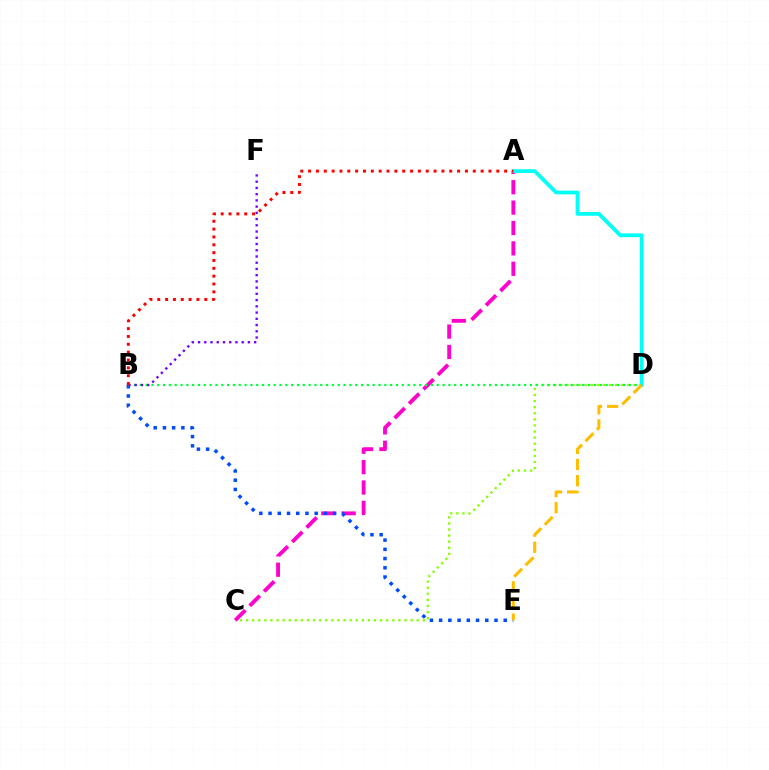{('C', 'D'): [{'color': '#84ff00', 'line_style': 'dotted', 'thickness': 1.66}], ('A', 'C'): [{'color': '#ff00cf', 'line_style': 'dashed', 'thickness': 2.77}], ('A', 'D'): [{'color': '#00fff6', 'line_style': 'solid', 'thickness': 2.72}], ('B', 'E'): [{'color': '#004bff', 'line_style': 'dotted', 'thickness': 2.51}], ('B', 'D'): [{'color': '#00ff39', 'line_style': 'dotted', 'thickness': 1.58}], ('B', 'F'): [{'color': '#7200ff', 'line_style': 'dotted', 'thickness': 1.69}], ('A', 'B'): [{'color': '#ff0000', 'line_style': 'dotted', 'thickness': 2.13}], ('D', 'E'): [{'color': '#ffbd00', 'line_style': 'dashed', 'thickness': 2.19}]}